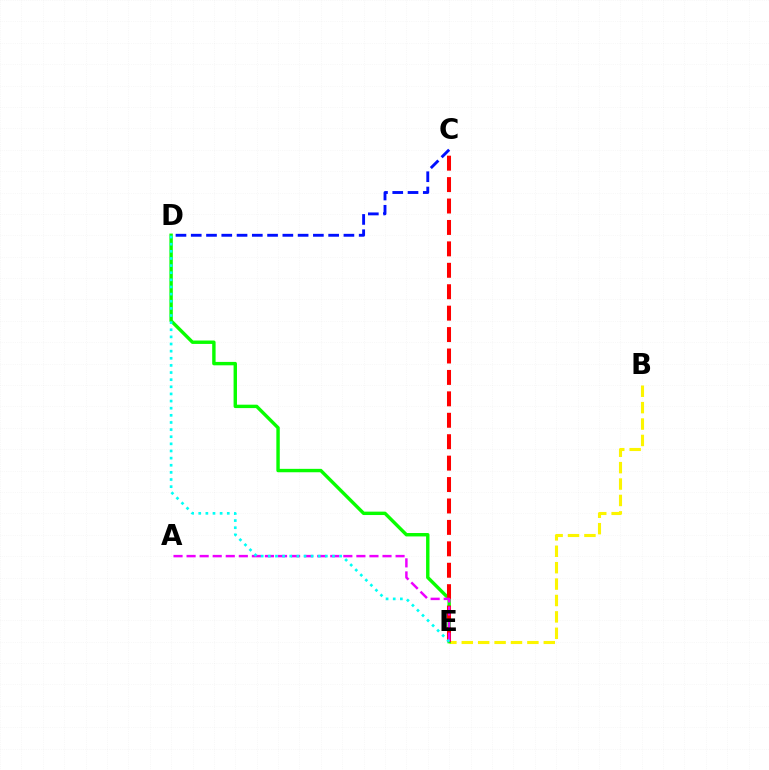{('B', 'E'): [{'color': '#fcf500', 'line_style': 'dashed', 'thickness': 2.23}], ('D', 'E'): [{'color': '#08ff00', 'line_style': 'solid', 'thickness': 2.45}, {'color': '#00fff6', 'line_style': 'dotted', 'thickness': 1.94}], ('C', 'E'): [{'color': '#ff0000', 'line_style': 'dashed', 'thickness': 2.91}], ('A', 'E'): [{'color': '#ee00ff', 'line_style': 'dashed', 'thickness': 1.77}], ('C', 'D'): [{'color': '#0010ff', 'line_style': 'dashed', 'thickness': 2.07}]}